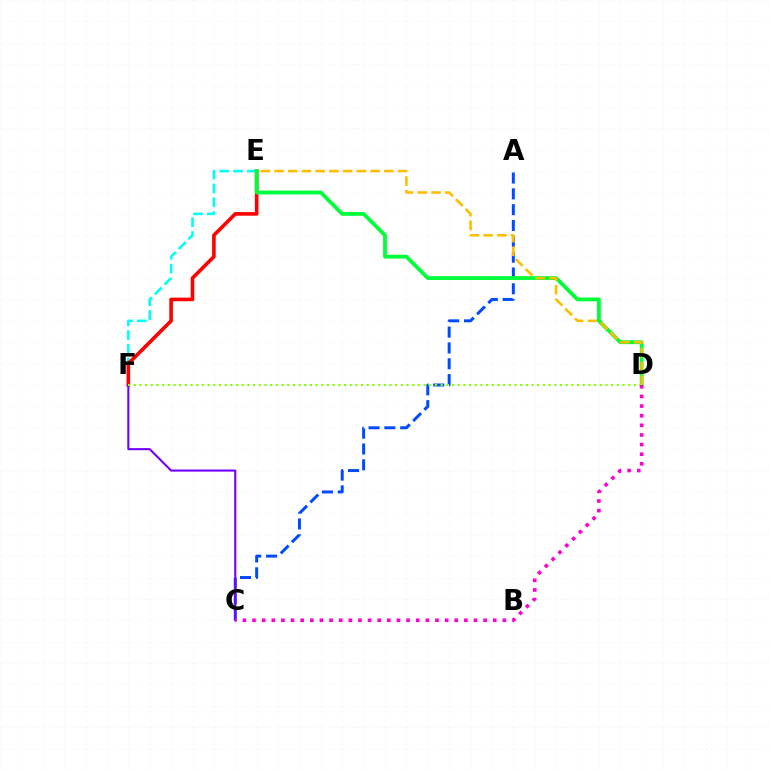{('A', 'C'): [{'color': '#004bff', 'line_style': 'dashed', 'thickness': 2.15}], ('E', 'F'): [{'color': '#00fff6', 'line_style': 'dashed', 'thickness': 1.88}, {'color': '#ff0000', 'line_style': 'solid', 'thickness': 2.61}], ('D', 'E'): [{'color': '#00ff39', 'line_style': 'solid', 'thickness': 2.74}, {'color': '#ffbd00', 'line_style': 'dashed', 'thickness': 1.86}], ('C', 'F'): [{'color': '#7200ff', 'line_style': 'solid', 'thickness': 1.5}], ('D', 'F'): [{'color': '#84ff00', 'line_style': 'dotted', 'thickness': 1.54}], ('C', 'D'): [{'color': '#ff00cf', 'line_style': 'dotted', 'thickness': 2.62}]}